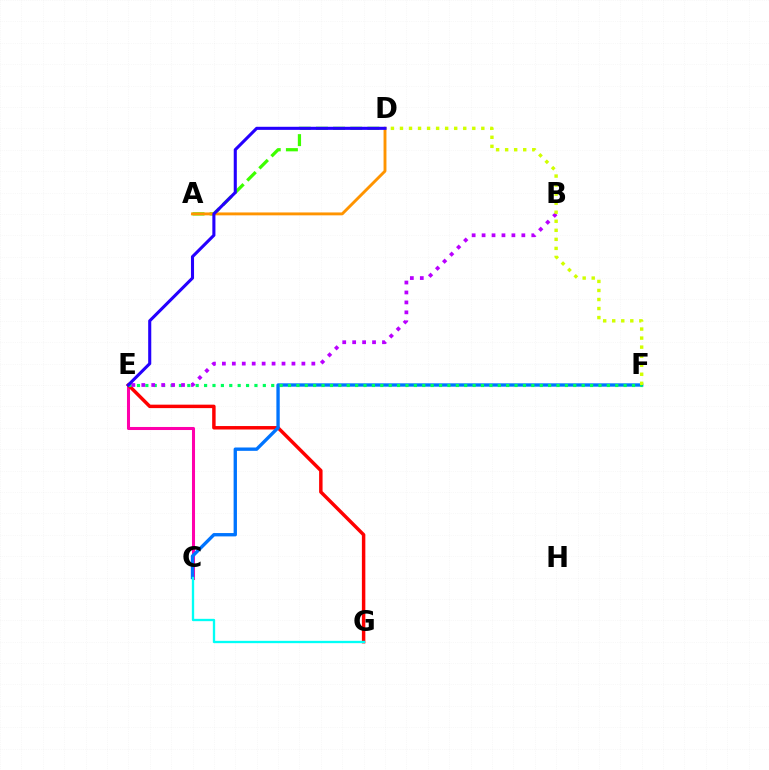{('C', 'E'): [{'color': '#ff00ac', 'line_style': 'solid', 'thickness': 2.19}], ('E', 'G'): [{'color': '#ff0000', 'line_style': 'solid', 'thickness': 2.49}], ('C', 'F'): [{'color': '#0074ff', 'line_style': 'solid', 'thickness': 2.41}], ('E', 'F'): [{'color': '#00ff5c', 'line_style': 'dotted', 'thickness': 2.28}], ('A', 'D'): [{'color': '#3dff00', 'line_style': 'dashed', 'thickness': 2.33}, {'color': '#ff9400', 'line_style': 'solid', 'thickness': 2.08}], ('C', 'G'): [{'color': '#00fff6', 'line_style': 'solid', 'thickness': 1.68}], ('B', 'E'): [{'color': '#b900ff', 'line_style': 'dotted', 'thickness': 2.7}], ('D', 'F'): [{'color': '#d1ff00', 'line_style': 'dotted', 'thickness': 2.46}], ('D', 'E'): [{'color': '#2500ff', 'line_style': 'solid', 'thickness': 2.22}]}